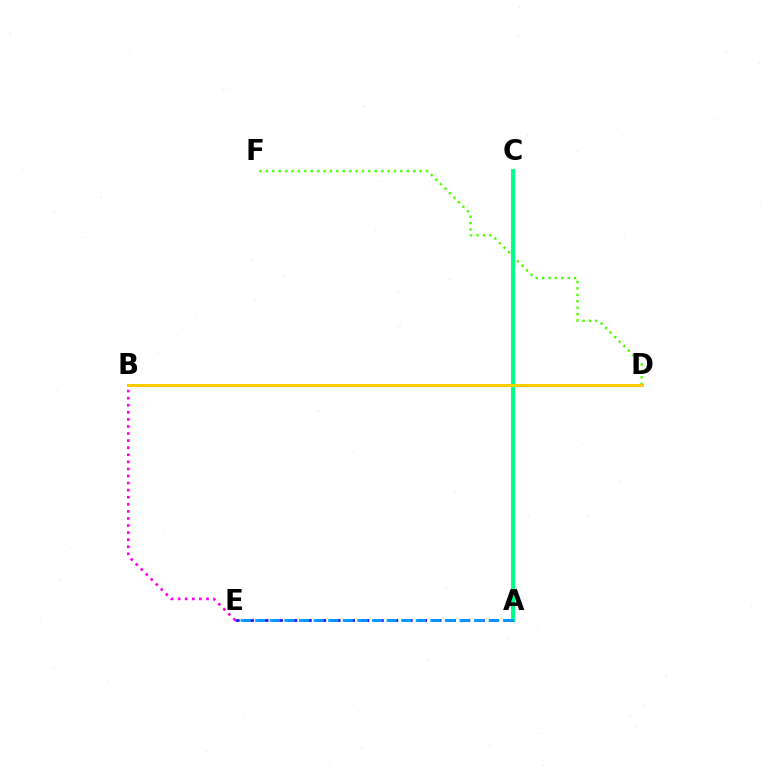{('B', 'E'): [{'color': '#ff00ed', 'line_style': 'dotted', 'thickness': 1.92}], ('D', 'F'): [{'color': '#4fff00', 'line_style': 'dotted', 'thickness': 1.74}], ('B', 'D'): [{'color': '#ff0000', 'line_style': 'solid', 'thickness': 1.9}, {'color': '#ffd500', 'line_style': 'solid', 'thickness': 2.05}], ('A', 'C'): [{'color': '#00ff86', 'line_style': 'solid', 'thickness': 2.91}], ('A', 'E'): [{'color': '#3700ff', 'line_style': 'dashed', 'thickness': 1.96}, {'color': '#009eff', 'line_style': 'dashed', 'thickness': 1.98}]}